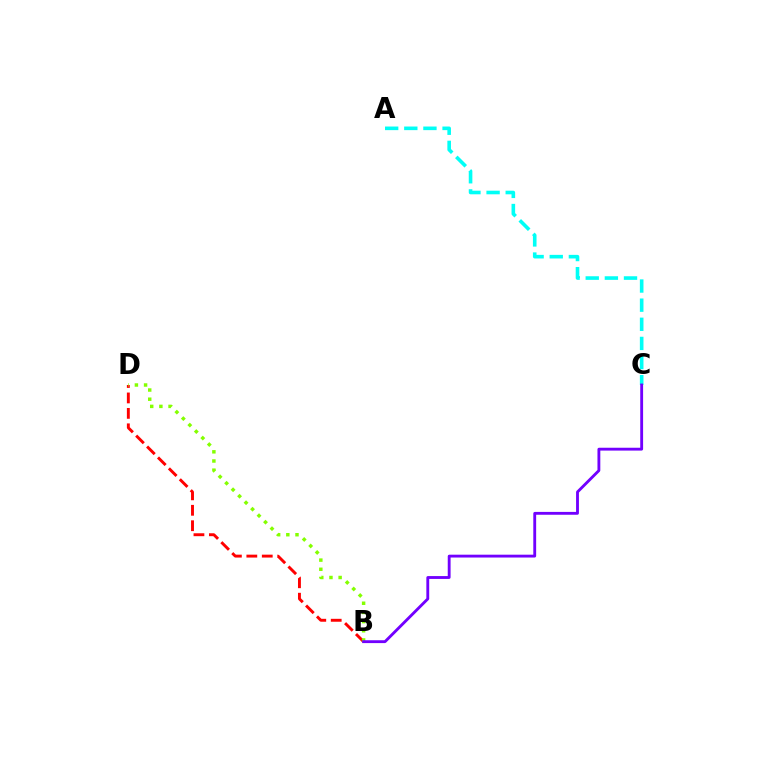{('B', 'D'): [{'color': '#ff0000', 'line_style': 'dashed', 'thickness': 2.1}, {'color': '#84ff00', 'line_style': 'dotted', 'thickness': 2.49}], ('A', 'C'): [{'color': '#00fff6', 'line_style': 'dashed', 'thickness': 2.6}], ('B', 'C'): [{'color': '#7200ff', 'line_style': 'solid', 'thickness': 2.05}]}